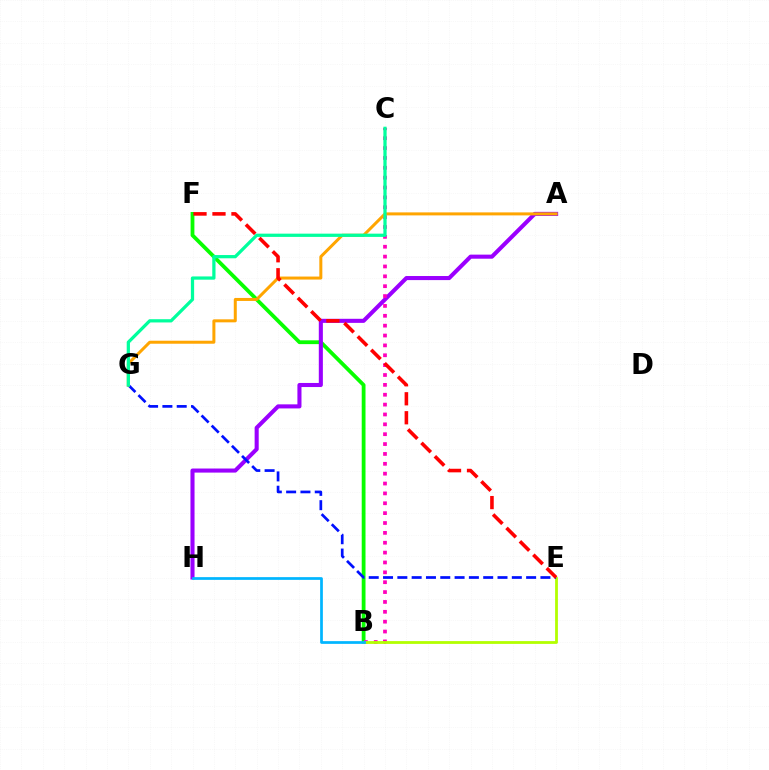{('B', 'F'): [{'color': '#08ff00', 'line_style': 'solid', 'thickness': 2.73}], ('A', 'H'): [{'color': '#9b00ff', 'line_style': 'solid', 'thickness': 2.93}], ('B', 'C'): [{'color': '#ff00bd', 'line_style': 'dotted', 'thickness': 2.68}], ('B', 'E'): [{'color': '#b3ff00', 'line_style': 'solid', 'thickness': 2.01}], ('E', 'G'): [{'color': '#0010ff', 'line_style': 'dashed', 'thickness': 1.94}], ('A', 'G'): [{'color': '#ffa500', 'line_style': 'solid', 'thickness': 2.16}], ('B', 'H'): [{'color': '#00b5ff', 'line_style': 'solid', 'thickness': 1.97}], ('E', 'F'): [{'color': '#ff0000', 'line_style': 'dashed', 'thickness': 2.58}], ('C', 'G'): [{'color': '#00ff9d', 'line_style': 'solid', 'thickness': 2.34}]}